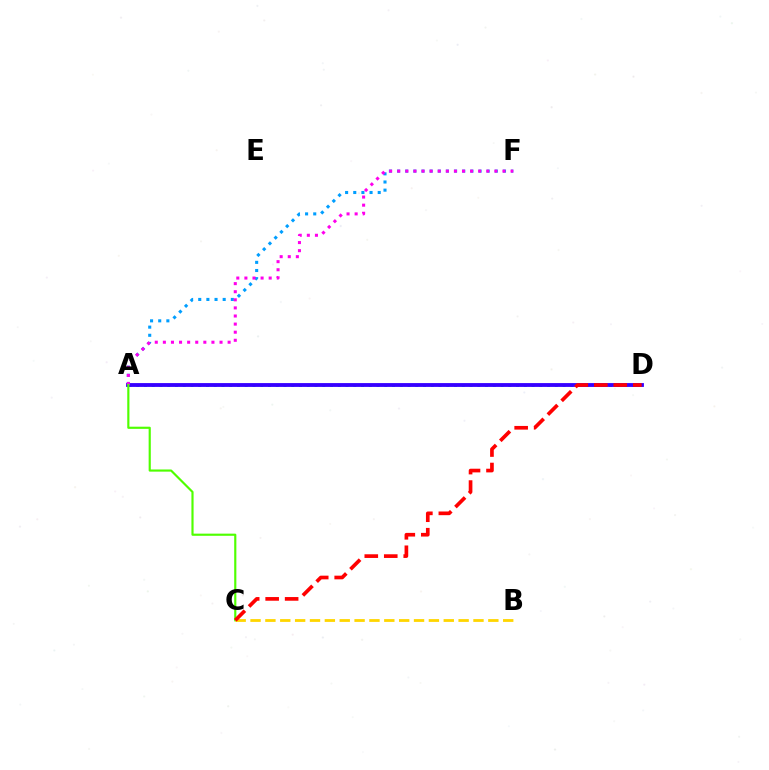{('A', 'F'): [{'color': '#009eff', 'line_style': 'dotted', 'thickness': 2.21}, {'color': '#ff00ed', 'line_style': 'dotted', 'thickness': 2.2}], ('A', 'D'): [{'color': '#00ff86', 'line_style': 'dotted', 'thickness': 2.11}, {'color': '#3700ff', 'line_style': 'solid', 'thickness': 2.76}], ('A', 'C'): [{'color': '#4fff00', 'line_style': 'solid', 'thickness': 1.56}], ('B', 'C'): [{'color': '#ffd500', 'line_style': 'dashed', 'thickness': 2.02}], ('C', 'D'): [{'color': '#ff0000', 'line_style': 'dashed', 'thickness': 2.65}]}